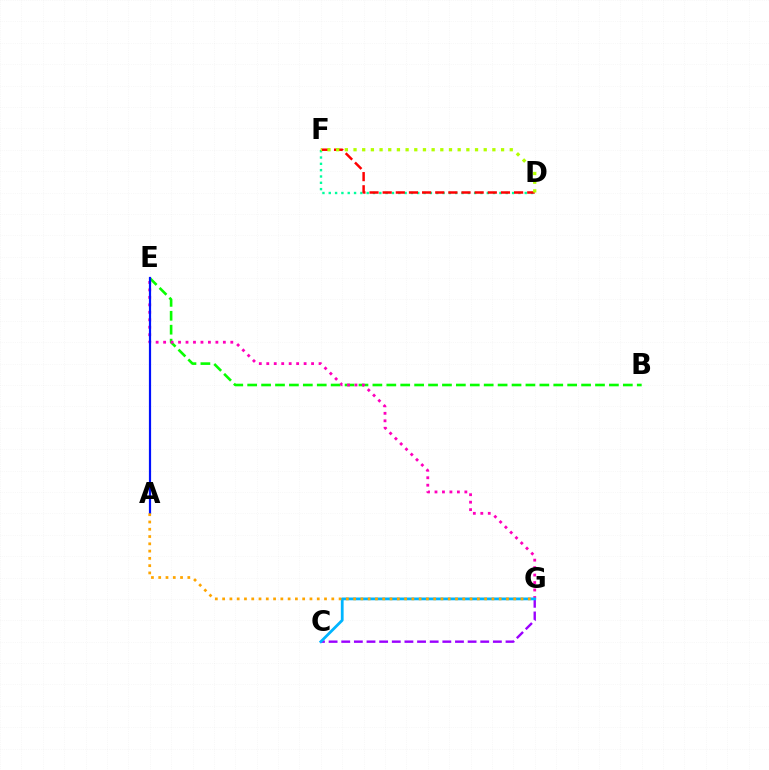{('C', 'G'): [{'color': '#9b00ff', 'line_style': 'dashed', 'thickness': 1.72}, {'color': '#00b5ff', 'line_style': 'solid', 'thickness': 2.0}], ('B', 'E'): [{'color': '#08ff00', 'line_style': 'dashed', 'thickness': 1.89}], ('D', 'F'): [{'color': '#00ff9d', 'line_style': 'dotted', 'thickness': 1.72}, {'color': '#ff0000', 'line_style': 'dashed', 'thickness': 1.79}, {'color': '#b3ff00', 'line_style': 'dotted', 'thickness': 2.36}], ('E', 'G'): [{'color': '#ff00bd', 'line_style': 'dotted', 'thickness': 2.03}], ('A', 'E'): [{'color': '#0010ff', 'line_style': 'solid', 'thickness': 1.59}], ('A', 'G'): [{'color': '#ffa500', 'line_style': 'dotted', 'thickness': 1.98}]}